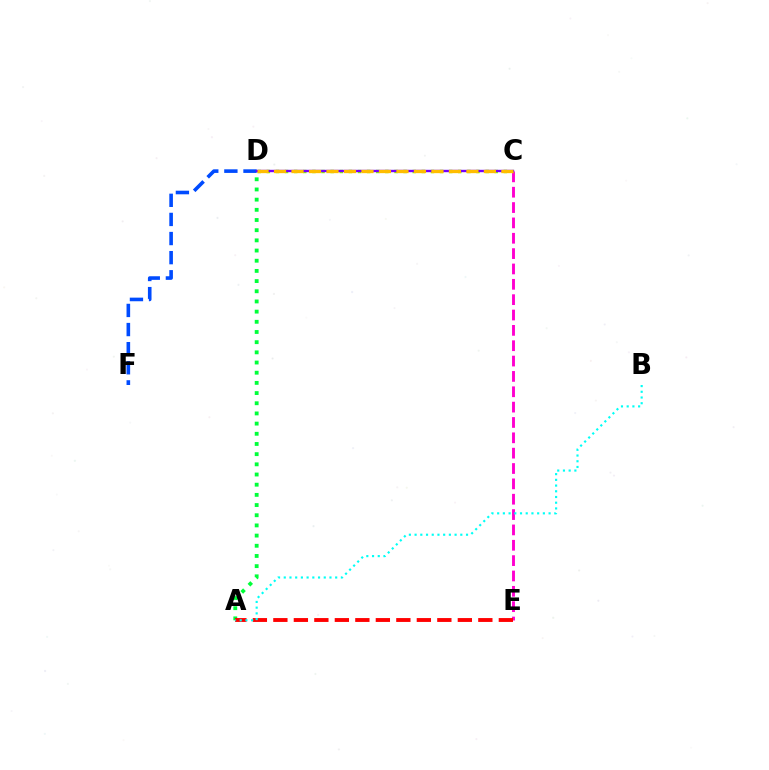{('D', 'F'): [{'color': '#004bff', 'line_style': 'dashed', 'thickness': 2.6}], ('C', 'E'): [{'color': '#ff00cf', 'line_style': 'dashed', 'thickness': 2.09}], ('A', 'D'): [{'color': '#00ff39', 'line_style': 'dotted', 'thickness': 2.77}], ('C', 'D'): [{'color': '#84ff00', 'line_style': 'dotted', 'thickness': 2.48}, {'color': '#7200ff', 'line_style': 'solid', 'thickness': 1.72}, {'color': '#ffbd00', 'line_style': 'dashed', 'thickness': 2.38}], ('A', 'E'): [{'color': '#ff0000', 'line_style': 'dashed', 'thickness': 2.78}], ('A', 'B'): [{'color': '#00fff6', 'line_style': 'dotted', 'thickness': 1.55}]}